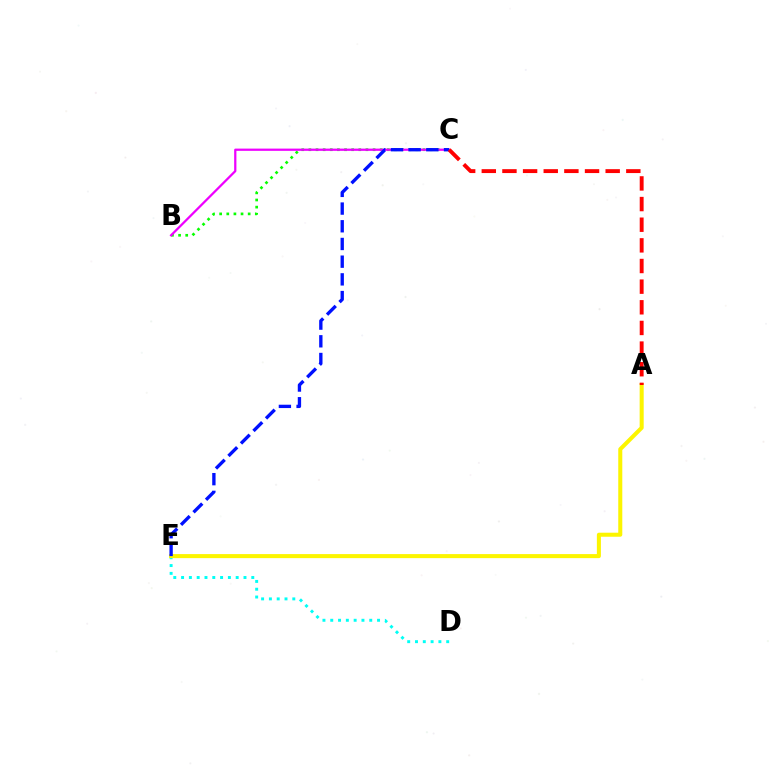{('B', 'C'): [{'color': '#08ff00', 'line_style': 'dotted', 'thickness': 1.94}, {'color': '#ee00ff', 'line_style': 'solid', 'thickness': 1.62}], ('D', 'E'): [{'color': '#00fff6', 'line_style': 'dotted', 'thickness': 2.12}], ('A', 'E'): [{'color': '#fcf500', 'line_style': 'solid', 'thickness': 2.91}], ('C', 'E'): [{'color': '#0010ff', 'line_style': 'dashed', 'thickness': 2.4}], ('A', 'C'): [{'color': '#ff0000', 'line_style': 'dashed', 'thickness': 2.8}]}